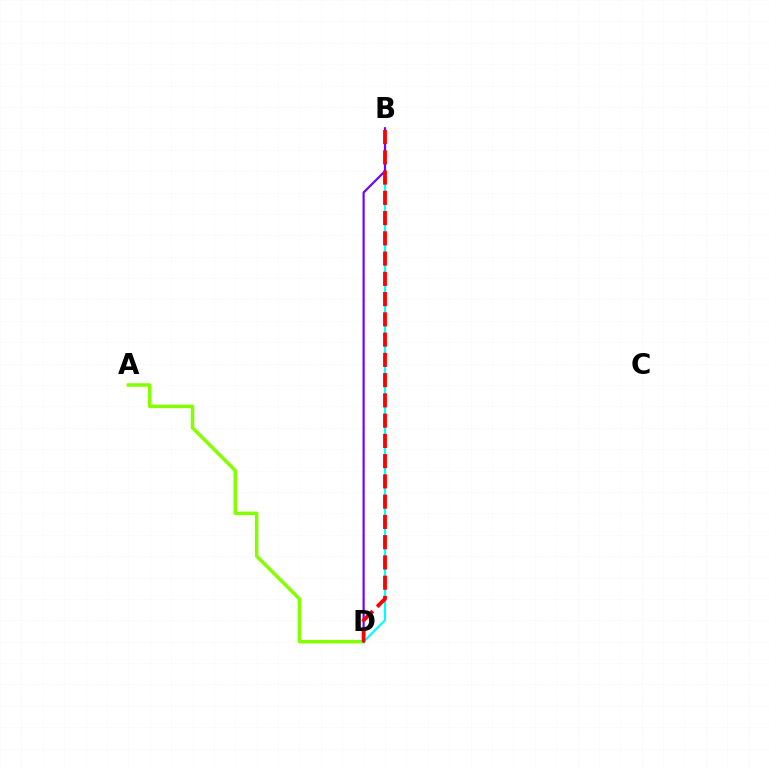{('A', 'D'): [{'color': '#84ff00', 'line_style': 'solid', 'thickness': 2.53}], ('B', 'D'): [{'color': '#00fff6', 'line_style': 'solid', 'thickness': 1.55}, {'color': '#7200ff', 'line_style': 'solid', 'thickness': 1.56}, {'color': '#ff0000', 'line_style': 'dashed', 'thickness': 2.75}]}